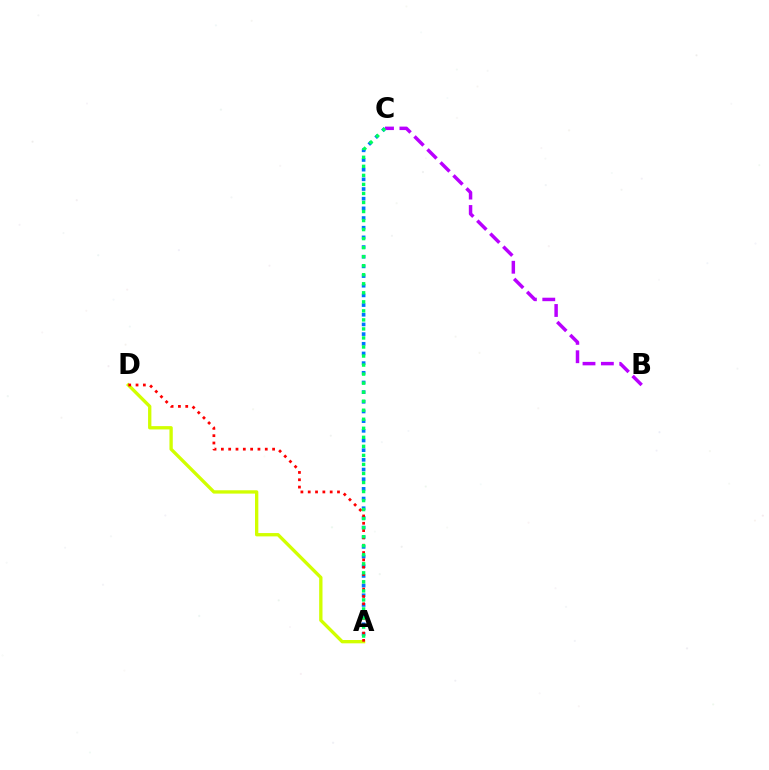{('A', 'C'): [{'color': '#0074ff', 'line_style': 'dotted', 'thickness': 2.63}, {'color': '#00ff5c', 'line_style': 'dotted', 'thickness': 2.45}], ('B', 'C'): [{'color': '#b900ff', 'line_style': 'dashed', 'thickness': 2.5}], ('A', 'D'): [{'color': '#d1ff00', 'line_style': 'solid', 'thickness': 2.39}, {'color': '#ff0000', 'line_style': 'dotted', 'thickness': 1.99}]}